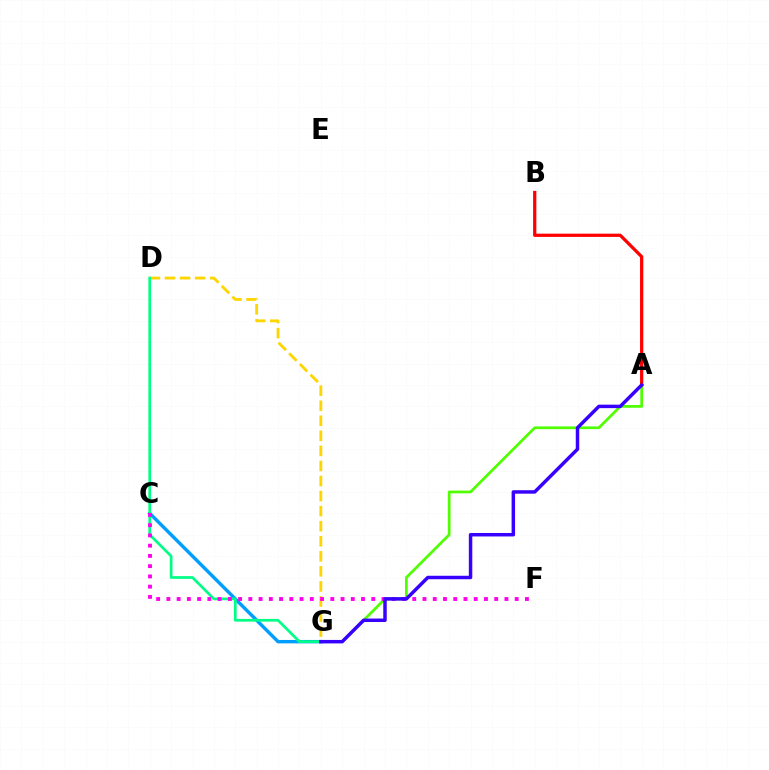{('A', 'G'): [{'color': '#4fff00', 'line_style': 'solid', 'thickness': 1.96}, {'color': '#3700ff', 'line_style': 'solid', 'thickness': 2.5}], ('C', 'G'): [{'color': '#009eff', 'line_style': 'solid', 'thickness': 2.46}], ('A', 'B'): [{'color': '#ff0000', 'line_style': 'solid', 'thickness': 2.33}], ('D', 'G'): [{'color': '#ffd500', 'line_style': 'dashed', 'thickness': 2.05}, {'color': '#00ff86', 'line_style': 'solid', 'thickness': 1.95}], ('C', 'F'): [{'color': '#ff00ed', 'line_style': 'dotted', 'thickness': 2.78}]}